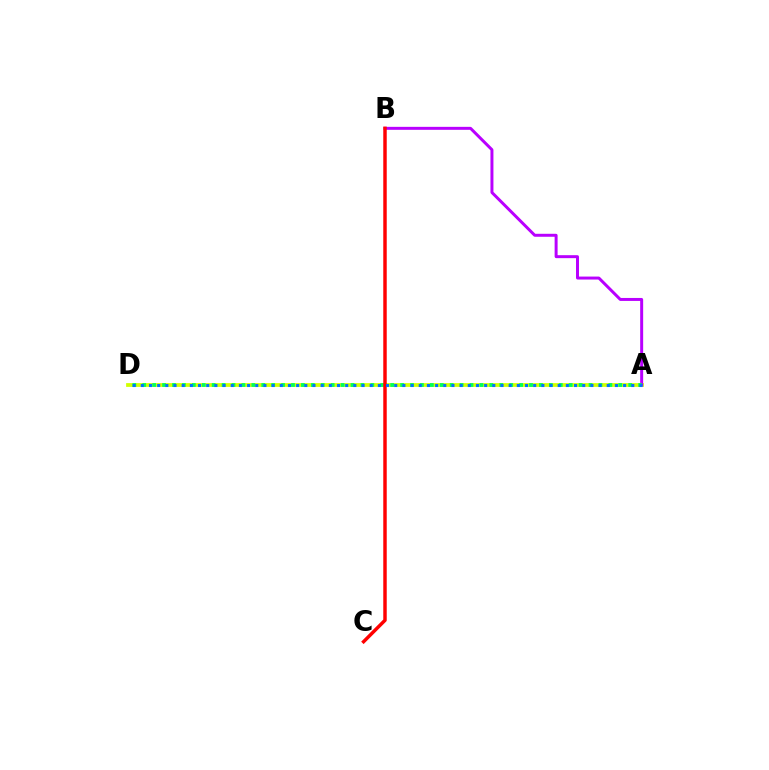{('A', 'D'): [{'color': '#d1ff00', 'line_style': 'solid', 'thickness': 2.71}, {'color': '#00ff5c', 'line_style': 'dotted', 'thickness': 2.69}, {'color': '#0074ff', 'line_style': 'dotted', 'thickness': 2.22}], ('A', 'B'): [{'color': '#b900ff', 'line_style': 'solid', 'thickness': 2.14}], ('B', 'C'): [{'color': '#ff0000', 'line_style': 'solid', 'thickness': 2.49}]}